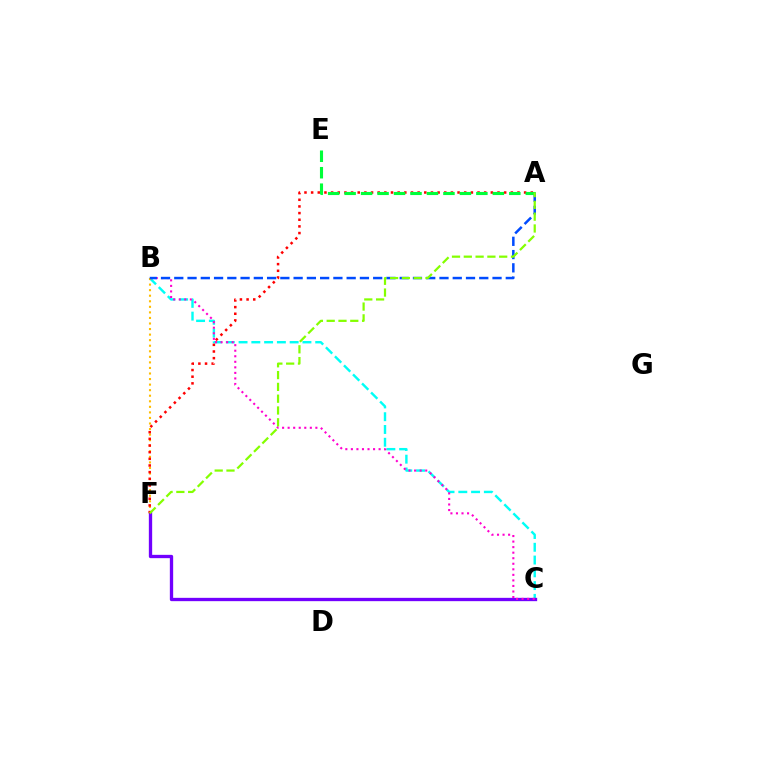{('B', 'C'): [{'color': '#00fff6', 'line_style': 'dashed', 'thickness': 1.74}, {'color': '#ff00cf', 'line_style': 'dotted', 'thickness': 1.51}], ('C', 'F'): [{'color': '#7200ff', 'line_style': 'solid', 'thickness': 2.39}], ('B', 'F'): [{'color': '#ffbd00', 'line_style': 'dotted', 'thickness': 1.51}], ('A', 'F'): [{'color': '#ff0000', 'line_style': 'dotted', 'thickness': 1.81}, {'color': '#84ff00', 'line_style': 'dashed', 'thickness': 1.6}], ('A', 'B'): [{'color': '#004bff', 'line_style': 'dashed', 'thickness': 1.8}], ('A', 'E'): [{'color': '#00ff39', 'line_style': 'dashed', 'thickness': 2.24}]}